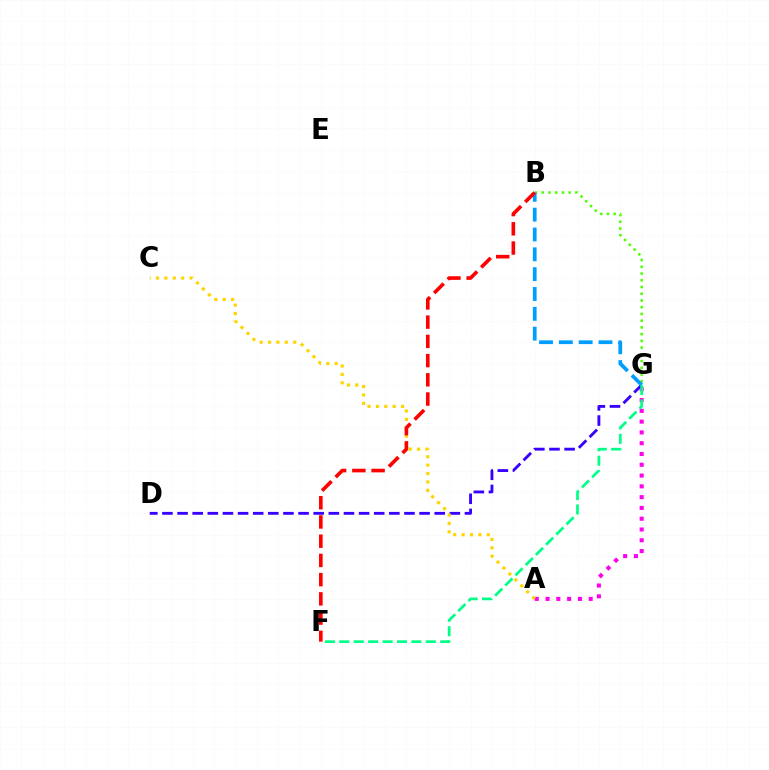{('B', 'G'): [{'color': '#4fff00', 'line_style': 'dotted', 'thickness': 1.83}, {'color': '#009eff', 'line_style': 'dashed', 'thickness': 2.69}], ('A', 'G'): [{'color': '#ff00ed', 'line_style': 'dotted', 'thickness': 2.93}], ('D', 'G'): [{'color': '#3700ff', 'line_style': 'dashed', 'thickness': 2.05}], ('A', 'C'): [{'color': '#ffd500', 'line_style': 'dotted', 'thickness': 2.28}], ('B', 'F'): [{'color': '#ff0000', 'line_style': 'dashed', 'thickness': 2.61}], ('F', 'G'): [{'color': '#00ff86', 'line_style': 'dashed', 'thickness': 1.96}]}